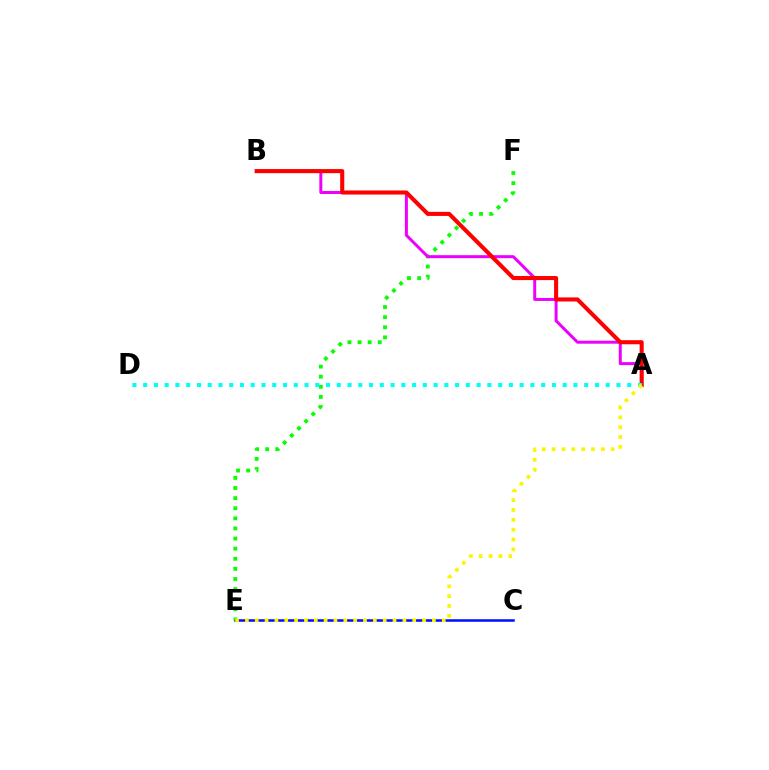{('C', 'E'): [{'color': '#0010ff', 'line_style': 'solid', 'thickness': 1.81}], ('E', 'F'): [{'color': '#08ff00', 'line_style': 'dotted', 'thickness': 2.75}], ('A', 'B'): [{'color': '#ee00ff', 'line_style': 'solid', 'thickness': 2.15}, {'color': '#ff0000', 'line_style': 'solid', 'thickness': 2.93}], ('A', 'D'): [{'color': '#00fff6', 'line_style': 'dotted', 'thickness': 2.92}], ('A', 'E'): [{'color': '#fcf500', 'line_style': 'dotted', 'thickness': 2.67}]}